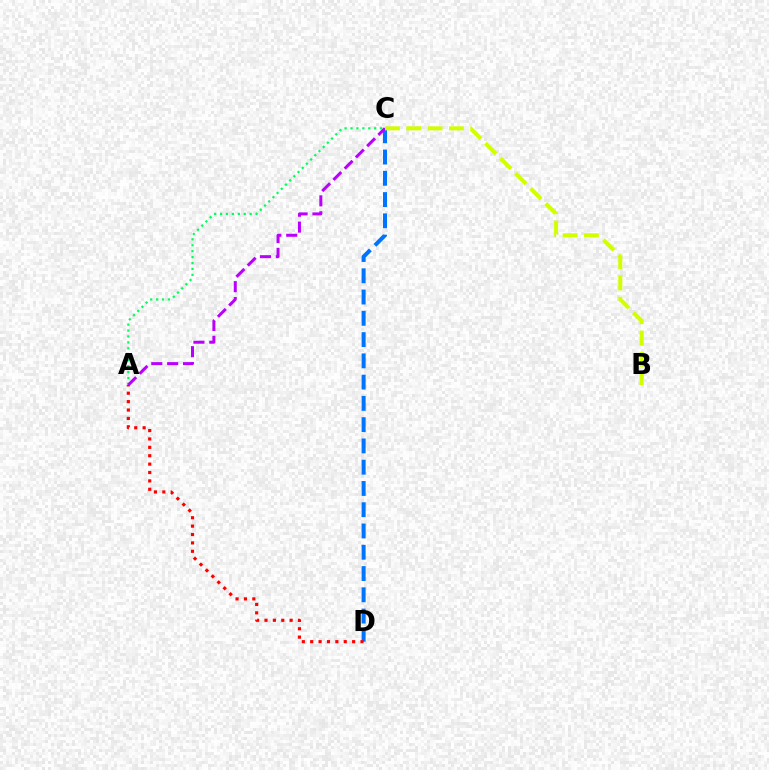{('C', 'D'): [{'color': '#0074ff', 'line_style': 'dashed', 'thickness': 2.89}], ('A', 'D'): [{'color': '#ff0000', 'line_style': 'dotted', 'thickness': 2.28}], ('A', 'C'): [{'color': '#00ff5c', 'line_style': 'dotted', 'thickness': 1.61}, {'color': '#b900ff', 'line_style': 'dashed', 'thickness': 2.16}], ('B', 'C'): [{'color': '#d1ff00', 'line_style': 'dashed', 'thickness': 2.9}]}